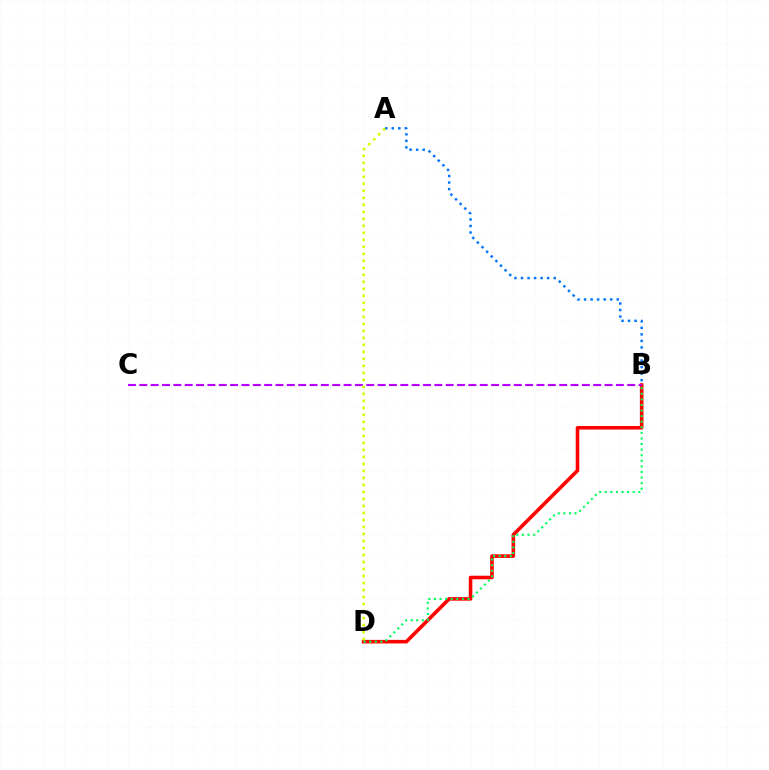{('B', 'D'): [{'color': '#ff0000', 'line_style': 'solid', 'thickness': 2.57}, {'color': '#00ff5c', 'line_style': 'dotted', 'thickness': 1.52}], ('B', 'C'): [{'color': '#b900ff', 'line_style': 'dashed', 'thickness': 1.54}], ('A', 'B'): [{'color': '#0074ff', 'line_style': 'dotted', 'thickness': 1.78}], ('A', 'D'): [{'color': '#d1ff00', 'line_style': 'dotted', 'thickness': 1.9}]}